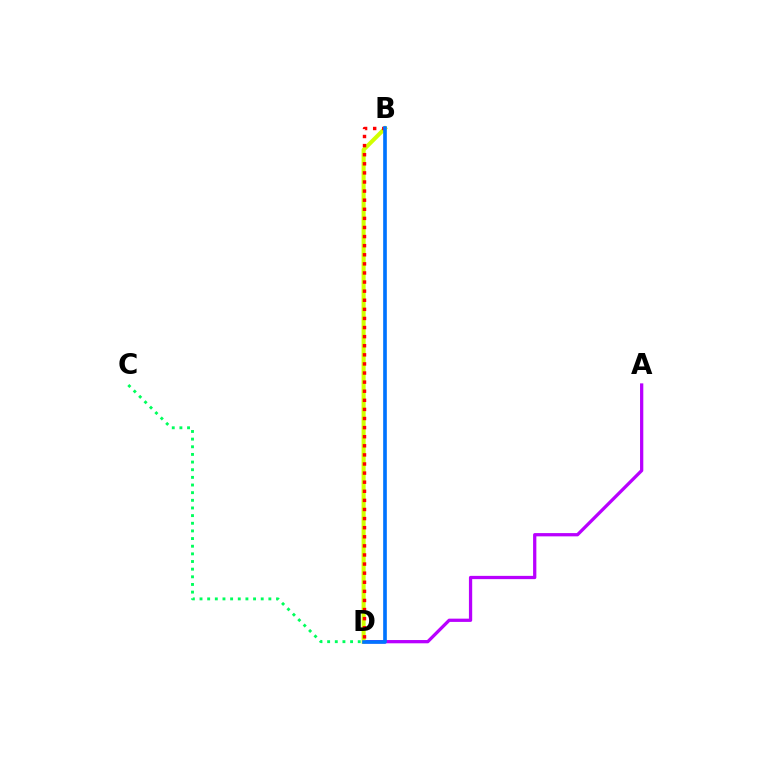{('A', 'D'): [{'color': '#b900ff', 'line_style': 'solid', 'thickness': 2.35}], ('B', 'D'): [{'color': '#d1ff00', 'line_style': 'solid', 'thickness': 2.91}, {'color': '#ff0000', 'line_style': 'dotted', 'thickness': 2.47}, {'color': '#0074ff', 'line_style': 'solid', 'thickness': 2.63}], ('C', 'D'): [{'color': '#00ff5c', 'line_style': 'dotted', 'thickness': 2.08}]}